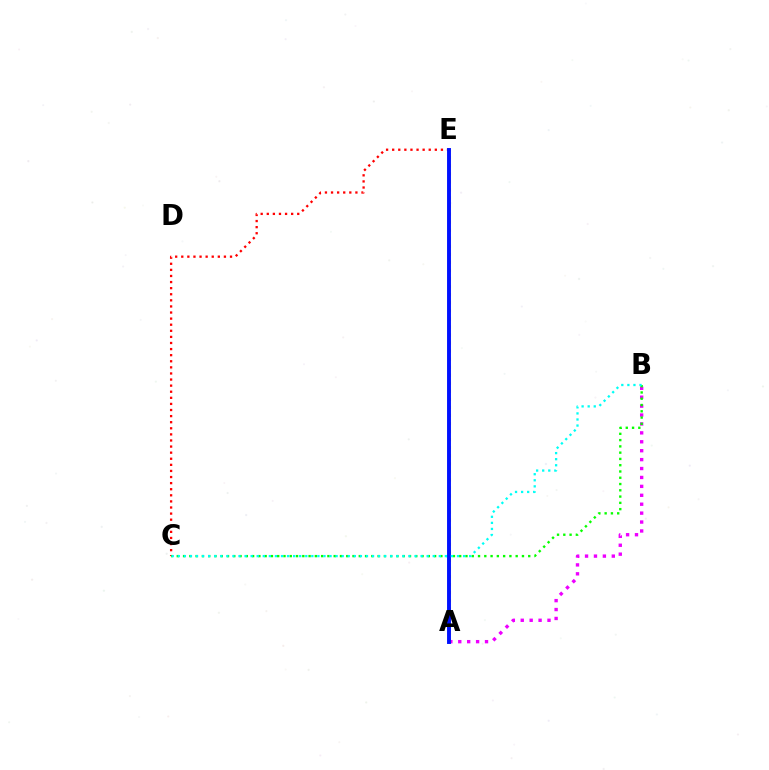{('A', 'B'): [{'color': '#ee00ff', 'line_style': 'dotted', 'thickness': 2.42}], ('A', 'E'): [{'color': '#fcf500', 'line_style': 'dotted', 'thickness': 2.19}, {'color': '#0010ff', 'line_style': 'solid', 'thickness': 2.81}], ('C', 'E'): [{'color': '#ff0000', 'line_style': 'dotted', 'thickness': 1.66}], ('B', 'C'): [{'color': '#08ff00', 'line_style': 'dotted', 'thickness': 1.71}, {'color': '#00fff6', 'line_style': 'dotted', 'thickness': 1.65}]}